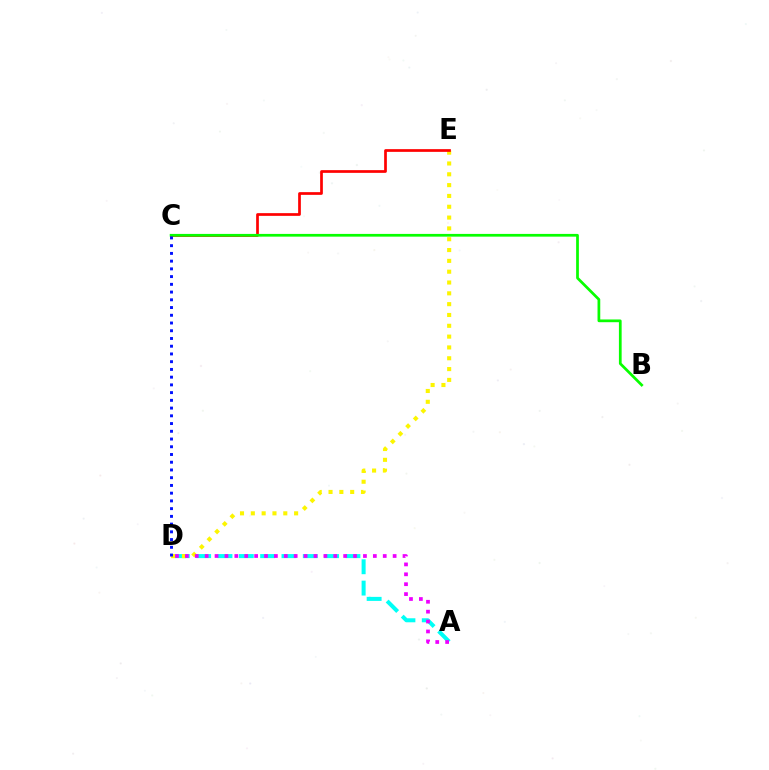{('A', 'D'): [{'color': '#00fff6', 'line_style': 'dashed', 'thickness': 2.9}, {'color': '#ee00ff', 'line_style': 'dotted', 'thickness': 2.69}], ('D', 'E'): [{'color': '#fcf500', 'line_style': 'dotted', 'thickness': 2.94}], ('C', 'E'): [{'color': '#ff0000', 'line_style': 'solid', 'thickness': 1.95}], ('B', 'C'): [{'color': '#08ff00', 'line_style': 'solid', 'thickness': 1.97}], ('C', 'D'): [{'color': '#0010ff', 'line_style': 'dotted', 'thickness': 2.1}]}